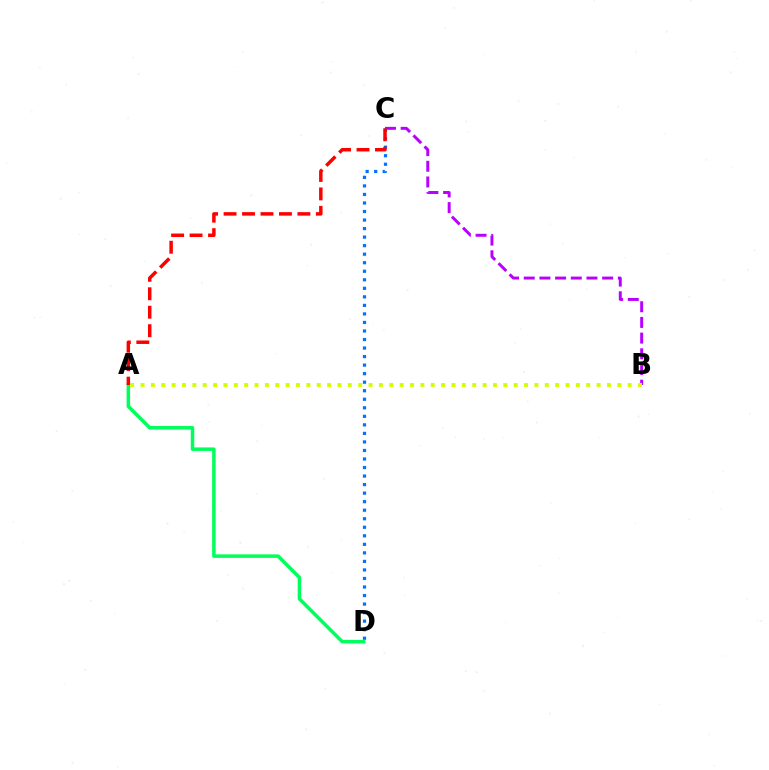{('A', 'D'): [{'color': '#00ff5c', 'line_style': 'solid', 'thickness': 2.53}], ('B', 'C'): [{'color': '#b900ff', 'line_style': 'dashed', 'thickness': 2.13}], ('C', 'D'): [{'color': '#0074ff', 'line_style': 'dotted', 'thickness': 2.32}], ('A', 'C'): [{'color': '#ff0000', 'line_style': 'dashed', 'thickness': 2.51}], ('A', 'B'): [{'color': '#d1ff00', 'line_style': 'dotted', 'thickness': 2.82}]}